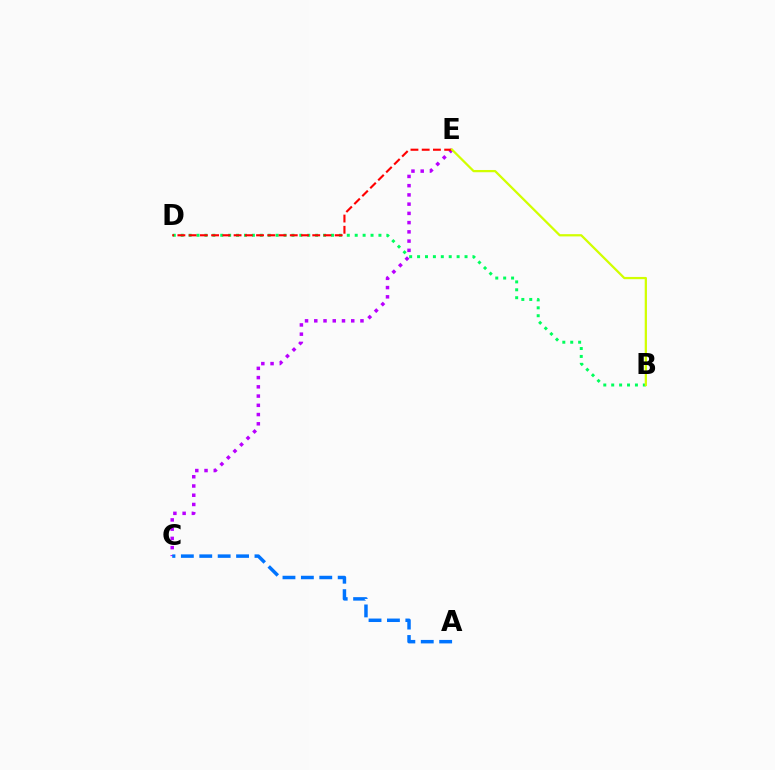{('B', 'D'): [{'color': '#00ff5c', 'line_style': 'dotted', 'thickness': 2.15}], ('C', 'E'): [{'color': '#b900ff', 'line_style': 'dotted', 'thickness': 2.51}], ('A', 'C'): [{'color': '#0074ff', 'line_style': 'dashed', 'thickness': 2.5}], ('D', 'E'): [{'color': '#ff0000', 'line_style': 'dashed', 'thickness': 1.53}], ('B', 'E'): [{'color': '#d1ff00', 'line_style': 'solid', 'thickness': 1.62}]}